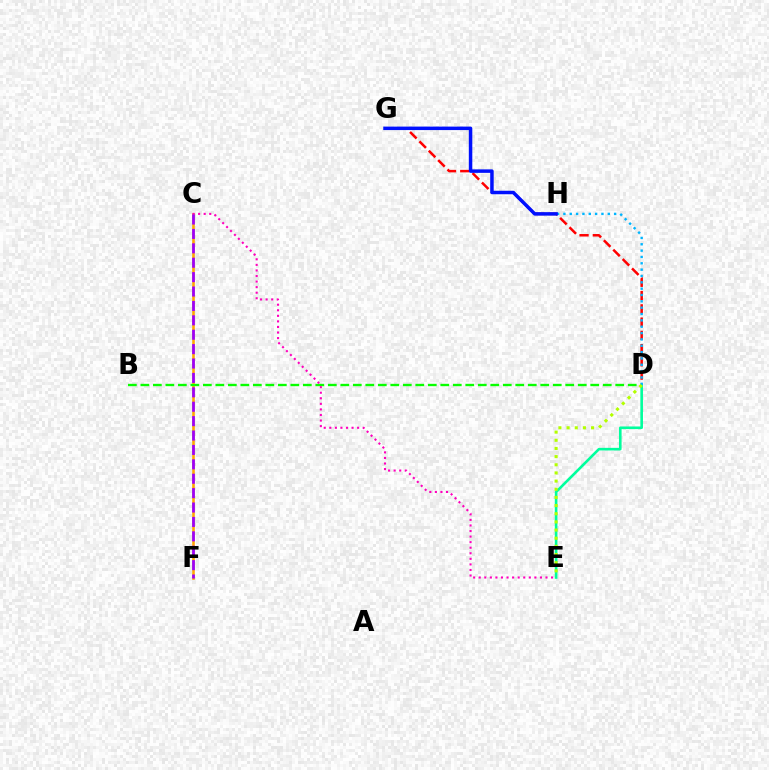{('C', 'F'): [{'color': '#ffa500', 'line_style': 'solid', 'thickness': 1.87}, {'color': '#9b00ff', 'line_style': 'dashed', 'thickness': 1.96}], ('B', 'D'): [{'color': '#08ff00', 'line_style': 'dashed', 'thickness': 1.7}], ('C', 'E'): [{'color': '#ff00bd', 'line_style': 'dotted', 'thickness': 1.51}], ('D', 'G'): [{'color': '#ff0000', 'line_style': 'dashed', 'thickness': 1.8}], ('D', 'E'): [{'color': '#00ff9d', 'line_style': 'solid', 'thickness': 1.89}, {'color': '#b3ff00', 'line_style': 'dotted', 'thickness': 2.22}], ('D', 'H'): [{'color': '#00b5ff', 'line_style': 'dotted', 'thickness': 1.72}], ('G', 'H'): [{'color': '#0010ff', 'line_style': 'solid', 'thickness': 2.51}]}